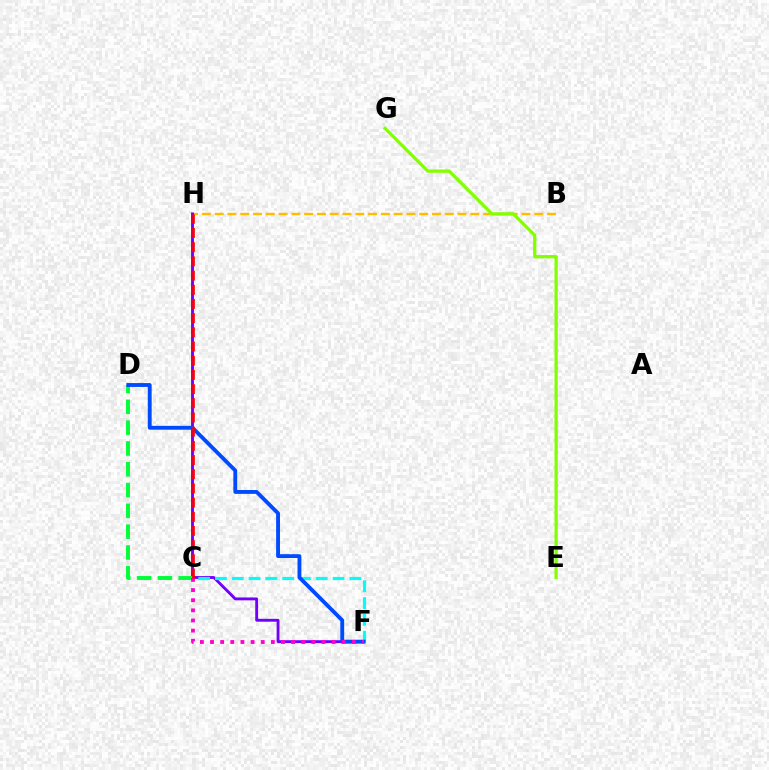{('B', 'H'): [{'color': '#ffbd00', 'line_style': 'dashed', 'thickness': 1.74}], ('F', 'H'): [{'color': '#7200ff', 'line_style': 'solid', 'thickness': 2.07}], ('C', 'D'): [{'color': '#00ff39', 'line_style': 'dashed', 'thickness': 2.83}], ('C', 'F'): [{'color': '#00fff6', 'line_style': 'dashed', 'thickness': 2.28}, {'color': '#ff00cf', 'line_style': 'dotted', 'thickness': 2.75}], ('D', 'F'): [{'color': '#004bff', 'line_style': 'solid', 'thickness': 2.78}], ('C', 'H'): [{'color': '#ff0000', 'line_style': 'dashed', 'thickness': 1.93}], ('E', 'G'): [{'color': '#84ff00', 'line_style': 'solid', 'thickness': 2.35}]}